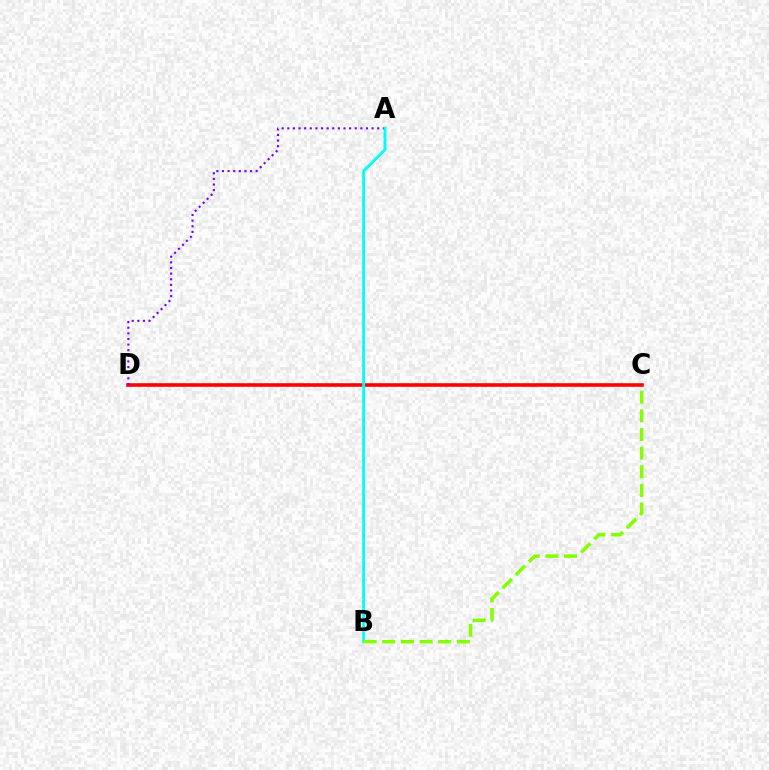{('C', 'D'): [{'color': '#ff0000', 'line_style': 'solid', 'thickness': 2.58}], ('A', 'D'): [{'color': '#7200ff', 'line_style': 'dotted', 'thickness': 1.53}], ('A', 'B'): [{'color': '#00fff6', 'line_style': 'solid', 'thickness': 2.05}], ('B', 'C'): [{'color': '#84ff00', 'line_style': 'dashed', 'thickness': 2.53}]}